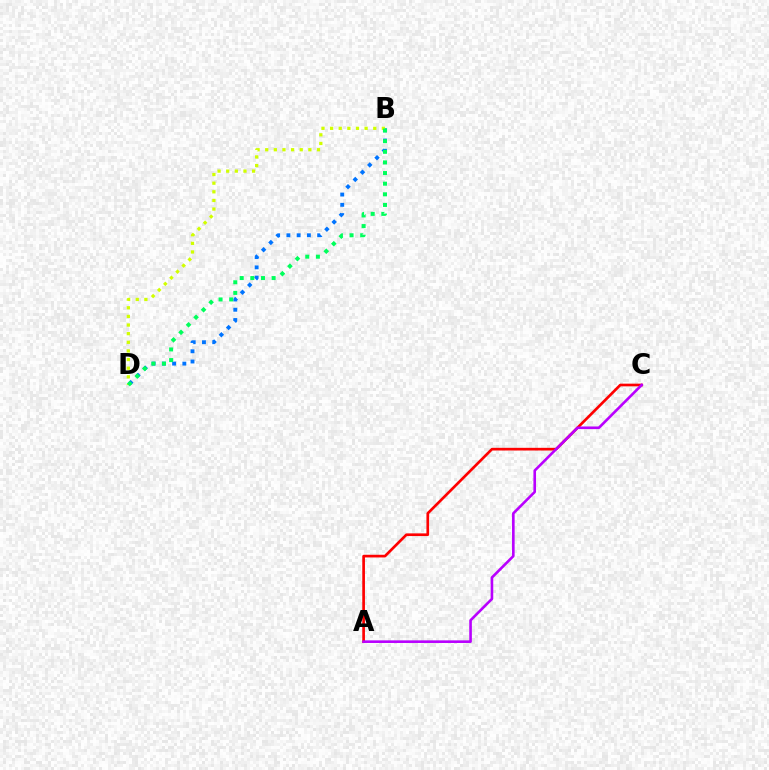{('B', 'D'): [{'color': '#0074ff', 'line_style': 'dotted', 'thickness': 2.79}, {'color': '#d1ff00', 'line_style': 'dotted', 'thickness': 2.34}, {'color': '#00ff5c', 'line_style': 'dotted', 'thickness': 2.89}], ('A', 'C'): [{'color': '#ff0000', 'line_style': 'solid', 'thickness': 1.93}, {'color': '#b900ff', 'line_style': 'solid', 'thickness': 1.88}]}